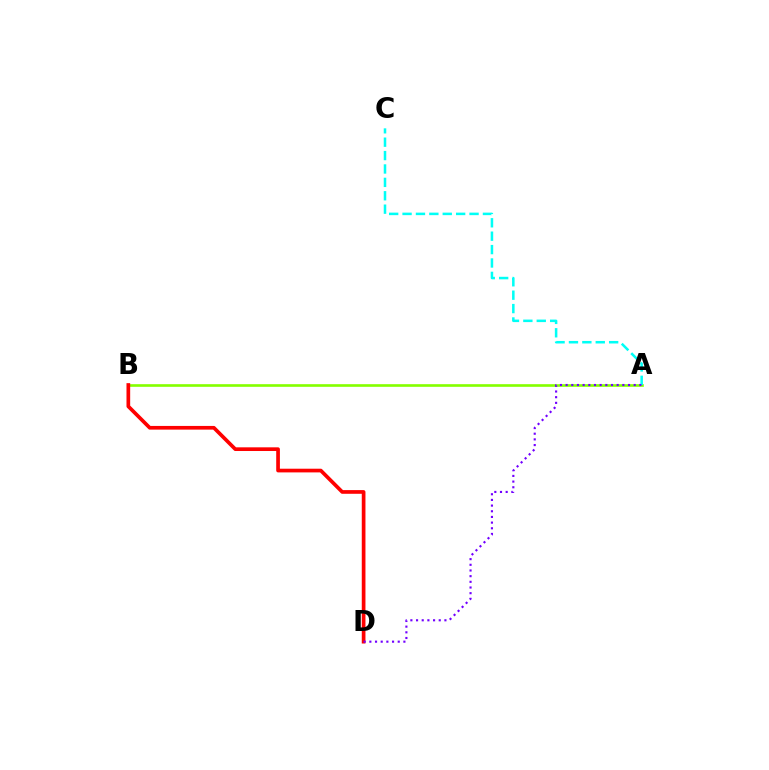{('A', 'B'): [{'color': '#84ff00', 'line_style': 'solid', 'thickness': 1.9}], ('B', 'D'): [{'color': '#ff0000', 'line_style': 'solid', 'thickness': 2.66}], ('A', 'C'): [{'color': '#00fff6', 'line_style': 'dashed', 'thickness': 1.82}], ('A', 'D'): [{'color': '#7200ff', 'line_style': 'dotted', 'thickness': 1.54}]}